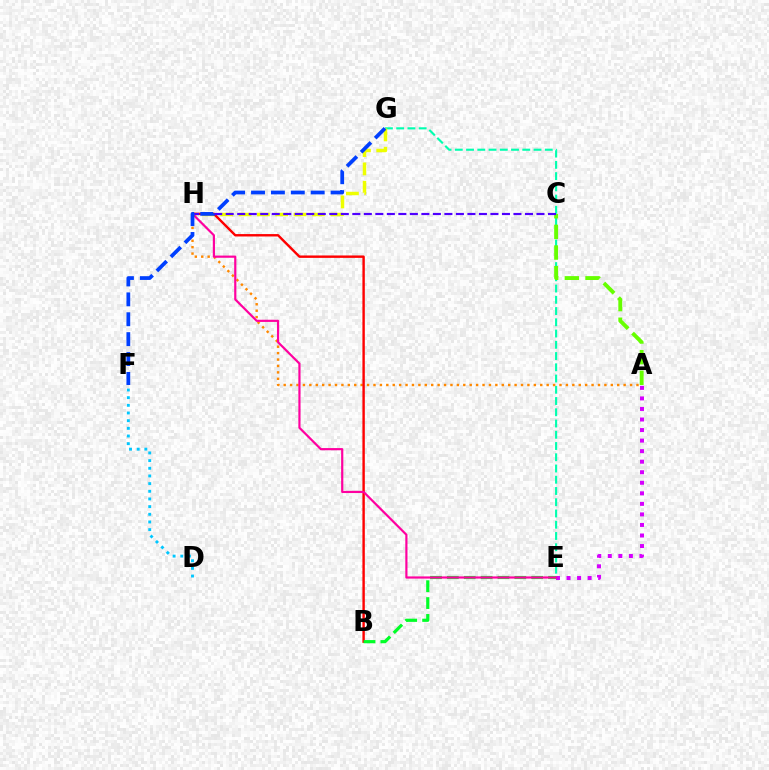{('E', 'G'): [{'color': '#00ffaf', 'line_style': 'dashed', 'thickness': 1.53}], ('A', 'C'): [{'color': '#66ff00', 'line_style': 'dashed', 'thickness': 2.8}], ('A', 'H'): [{'color': '#ff8800', 'line_style': 'dotted', 'thickness': 1.74}], ('G', 'H'): [{'color': '#eeff00', 'line_style': 'dashed', 'thickness': 2.49}], ('B', 'H'): [{'color': '#ff0000', 'line_style': 'solid', 'thickness': 1.73}], ('C', 'H'): [{'color': '#4f00ff', 'line_style': 'dashed', 'thickness': 1.56}], ('A', 'E'): [{'color': '#d600ff', 'line_style': 'dotted', 'thickness': 2.86}], ('B', 'E'): [{'color': '#00ff27', 'line_style': 'dashed', 'thickness': 2.29}], ('E', 'H'): [{'color': '#ff00a0', 'line_style': 'solid', 'thickness': 1.57}], ('F', 'G'): [{'color': '#003fff', 'line_style': 'dashed', 'thickness': 2.7}], ('D', 'F'): [{'color': '#00c7ff', 'line_style': 'dotted', 'thickness': 2.08}]}